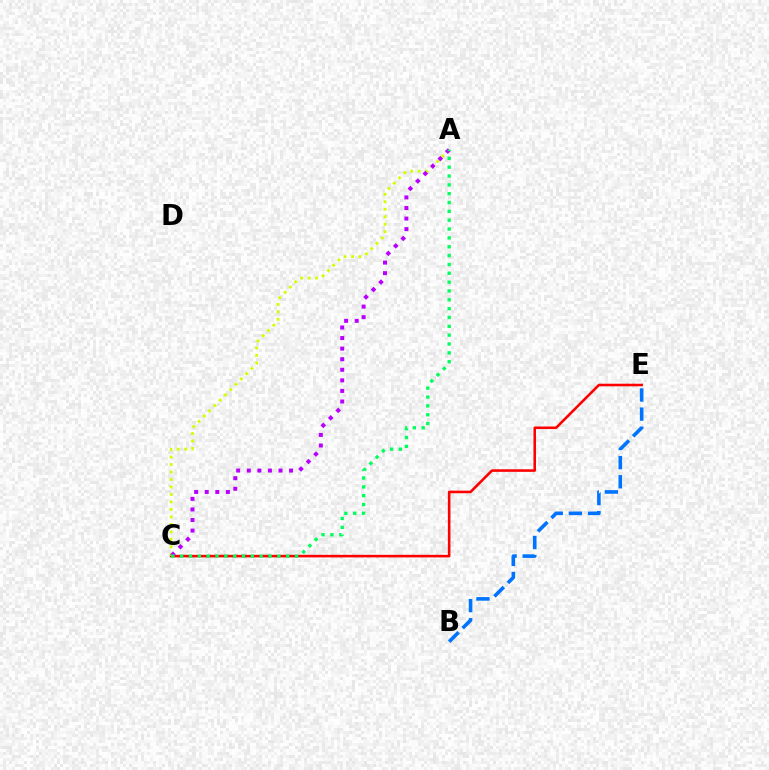{('B', 'E'): [{'color': '#0074ff', 'line_style': 'dashed', 'thickness': 2.6}], ('C', 'E'): [{'color': '#ff0000', 'line_style': 'solid', 'thickness': 1.85}], ('A', 'C'): [{'color': '#d1ff00', 'line_style': 'dotted', 'thickness': 2.03}, {'color': '#b900ff', 'line_style': 'dotted', 'thickness': 2.87}, {'color': '#00ff5c', 'line_style': 'dotted', 'thickness': 2.4}]}